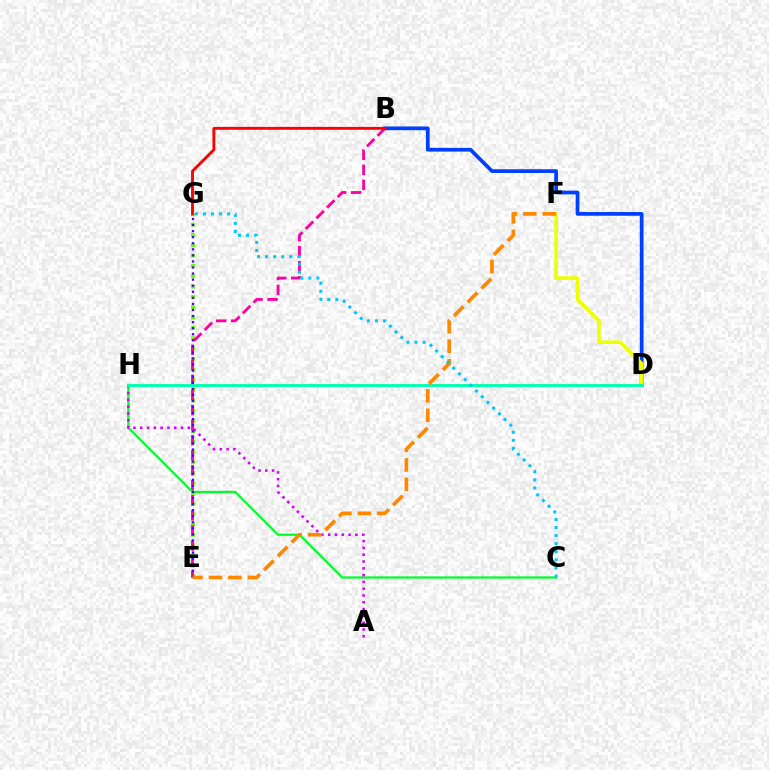{('B', 'D'): [{'color': '#003fff', 'line_style': 'solid', 'thickness': 2.68}], ('D', 'F'): [{'color': '#eeff00', 'line_style': 'solid', 'thickness': 2.57}], ('E', 'G'): [{'color': '#66ff00', 'line_style': 'dotted', 'thickness': 2.81}, {'color': '#4f00ff', 'line_style': 'dotted', 'thickness': 1.65}], ('B', 'E'): [{'color': '#ff00a0', 'line_style': 'dashed', 'thickness': 2.04}], ('C', 'H'): [{'color': '#00ff27', 'line_style': 'solid', 'thickness': 1.63}], ('A', 'H'): [{'color': '#d600ff', 'line_style': 'dotted', 'thickness': 1.85}], ('B', 'G'): [{'color': '#ff0000', 'line_style': 'solid', 'thickness': 2.07}], ('D', 'H'): [{'color': '#00ffaf', 'line_style': 'solid', 'thickness': 2.08}], ('E', 'F'): [{'color': '#ff8800', 'line_style': 'dashed', 'thickness': 2.65}], ('C', 'G'): [{'color': '#00c7ff', 'line_style': 'dotted', 'thickness': 2.19}]}